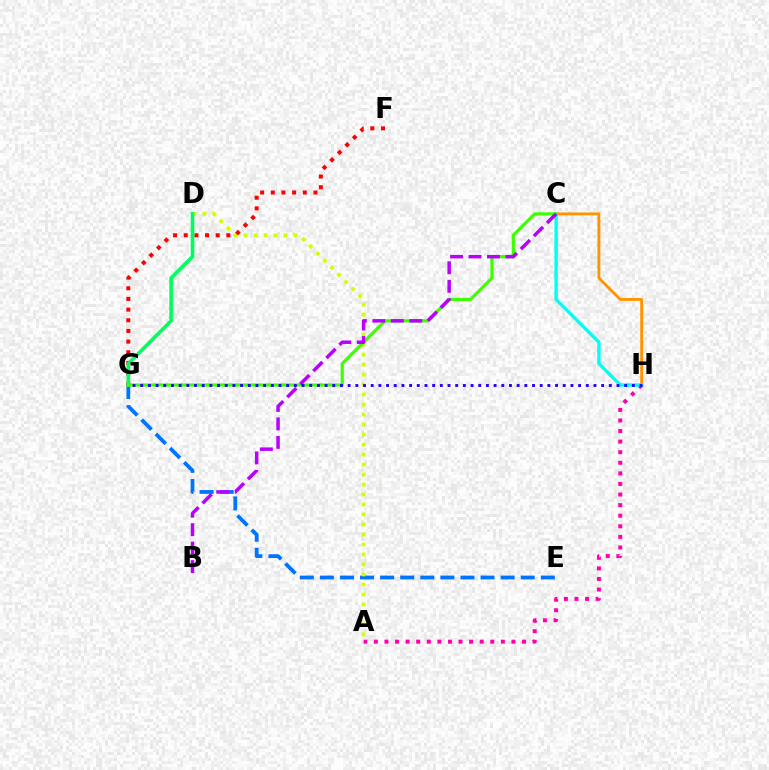{('E', 'G'): [{'color': '#0074ff', 'line_style': 'dashed', 'thickness': 2.73}], ('A', 'D'): [{'color': '#d1ff00', 'line_style': 'dotted', 'thickness': 2.72}], ('A', 'H'): [{'color': '#ff00ac', 'line_style': 'dotted', 'thickness': 2.88}], ('F', 'G'): [{'color': '#ff0000', 'line_style': 'dotted', 'thickness': 2.9}], ('C', 'H'): [{'color': '#ff9400', 'line_style': 'solid', 'thickness': 2.06}, {'color': '#00fff6', 'line_style': 'solid', 'thickness': 2.44}], ('D', 'G'): [{'color': '#00ff5c', 'line_style': 'solid', 'thickness': 2.6}], ('C', 'G'): [{'color': '#3dff00', 'line_style': 'solid', 'thickness': 2.28}], ('B', 'C'): [{'color': '#b900ff', 'line_style': 'dashed', 'thickness': 2.51}], ('G', 'H'): [{'color': '#2500ff', 'line_style': 'dotted', 'thickness': 2.09}]}